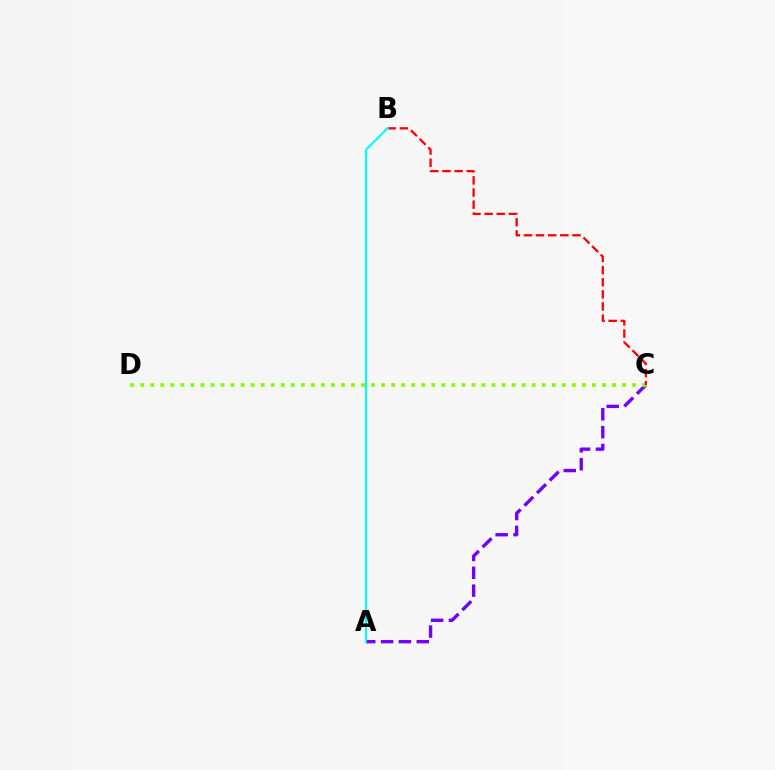{('A', 'C'): [{'color': '#7200ff', 'line_style': 'dashed', 'thickness': 2.43}], ('C', 'D'): [{'color': '#84ff00', 'line_style': 'dotted', 'thickness': 2.73}], ('B', 'C'): [{'color': '#ff0000', 'line_style': 'dashed', 'thickness': 1.65}], ('A', 'B'): [{'color': '#00fff6', 'line_style': 'solid', 'thickness': 1.55}]}